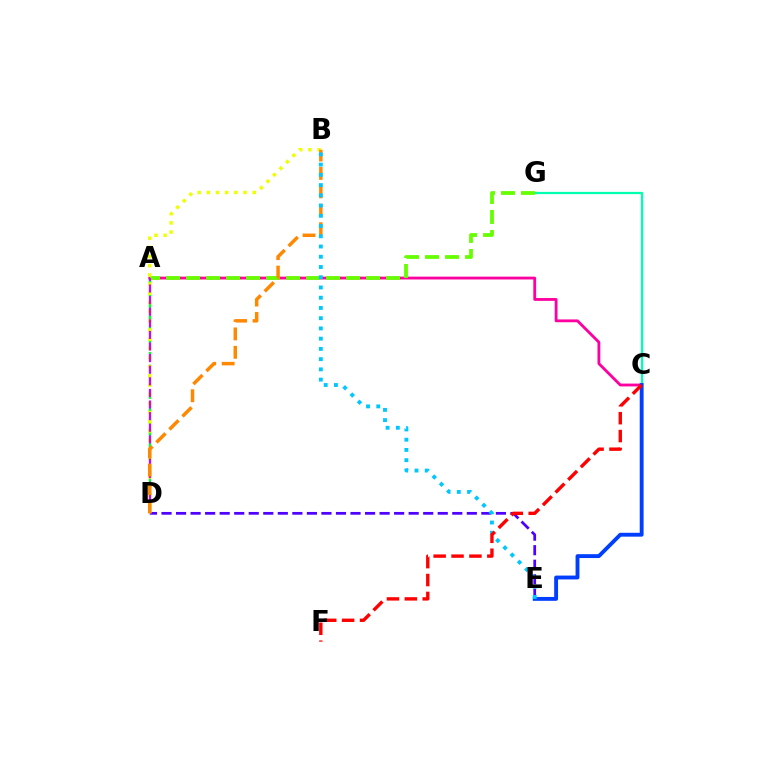{('A', 'C'): [{'color': '#ff00a0', 'line_style': 'solid', 'thickness': 2.04}], ('A', 'D'): [{'color': '#00ff27', 'line_style': 'dashed', 'thickness': 1.72}, {'color': '#d600ff', 'line_style': 'dashed', 'thickness': 1.58}], ('C', 'G'): [{'color': '#00ffaf', 'line_style': 'solid', 'thickness': 1.61}], ('D', 'E'): [{'color': '#4f00ff', 'line_style': 'dashed', 'thickness': 1.98}], ('A', 'G'): [{'color': '#66ff00', 'line_style': 'dashed', 'thickness': 2.72}], ('C', 'E'): [{'color': '#003fff', 'line_style': 'solid', 'thickness': 2.78}], ('B', 'D'): [{'color': '#eeff00', 'line_style': 'dotted', 'thickness': 2.49}, {'color': '#ff8800', 'line_style': 'dashed', 'thickness': 2.5}], ('B', 'E'): [{'color': '#00c7ff', 'line_style': 'dotted', 'thickness': 2.78}], ('C', 'F'): [{'color': '#ff0000', 'line_style': 'dashed', 'thickness': 2.43}]}